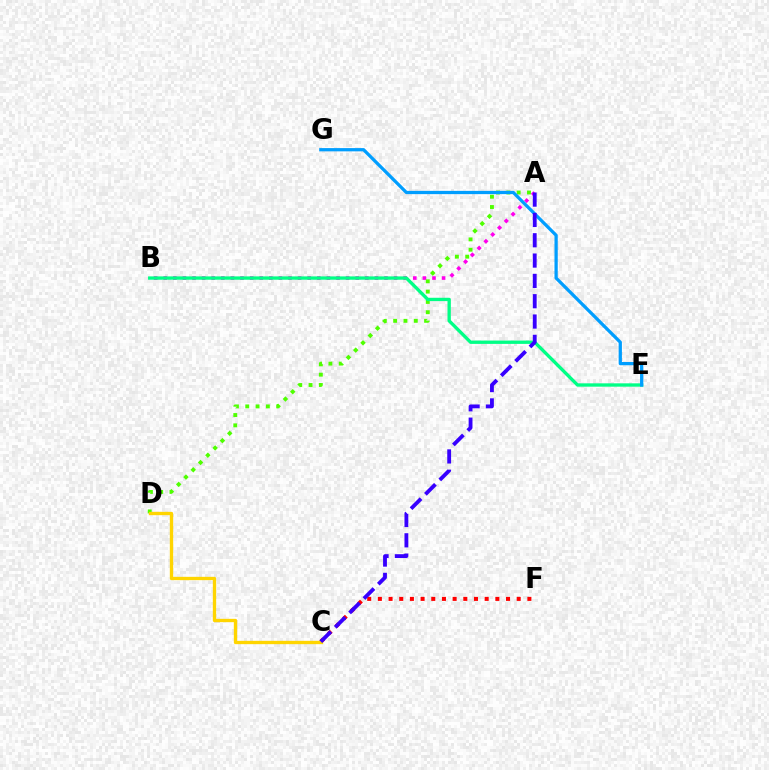{('C', 'F'): [{'color': '#ff0000', 'line_style': 'dotted', 'thickness': 2.9}], ('A', 'B'): [{'color': '#ff00ed', 'line_style': 'dotted', 'thickness': 2.61}], ('A', 'D'): [{'color': '#4fff00', 'line_style': 'dotted', 'thickness': 2.8}], ('B', 'E'): [{'color': '#00ff86', 'line_style': 'solid', 'thickness': 2.4}], ('C', 'D'): [{'color': '#ffd500', 'line_style': 'solid', 'thickness': 2.4}], ('E', 'G'): [{'color': '#009eff', 'line_style': 'solid', 'thickness': 2.34}], ('A', 'C'): [{'color': '#3700ff', 'line_style': 'dashed', 'thickness': 2.76}]}